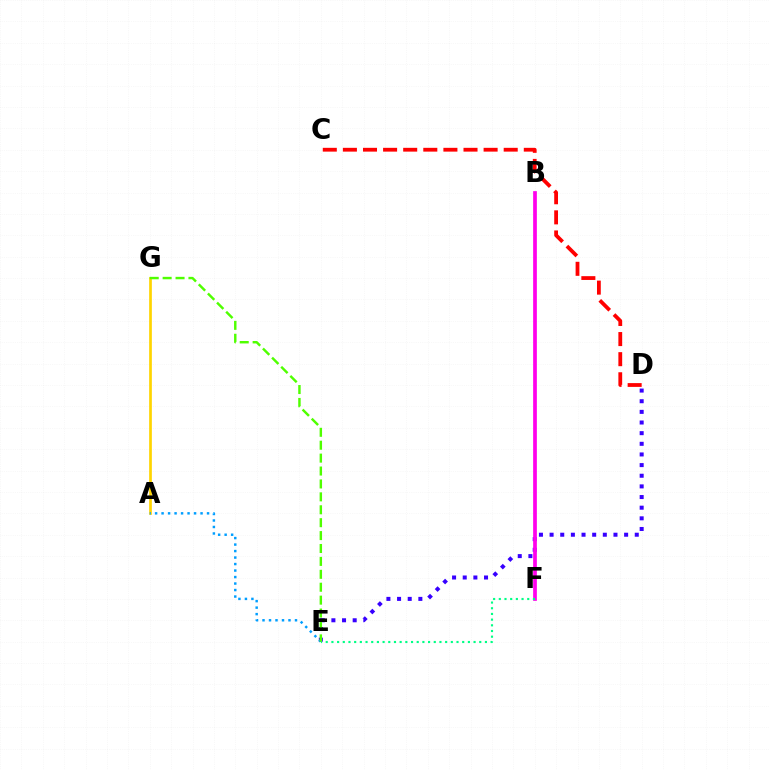{('D', 'E'): [{'color': '#3700ff', 'line_style': 'dotted', 'thickness': 2.89}], ('B', 'F'): [{'color': '#ff00ed', 'line_style': 'solid', 'thickness': 2.67}], ('E', 'F'): [{'color': '#00ff86', 'line_style': 'dotted', 'thickness': 1.54}], ('A', 'G'): [{'color': '#ffd500', 'line_style': 'solid', 'thickness': 1.95}], ('A', 'E'): [{'color': '#009eff', 'line_style': 'dotted', 'thickness': 1.76}], ('E', 'G'): [{'color': '#4fff00', 'line_style': 'dashed', 'thickness': 1.75}], ('C', 'D'): [{'color': '#ff0000', 'line_style': 'dashed', 'thickness': 2.73}]}